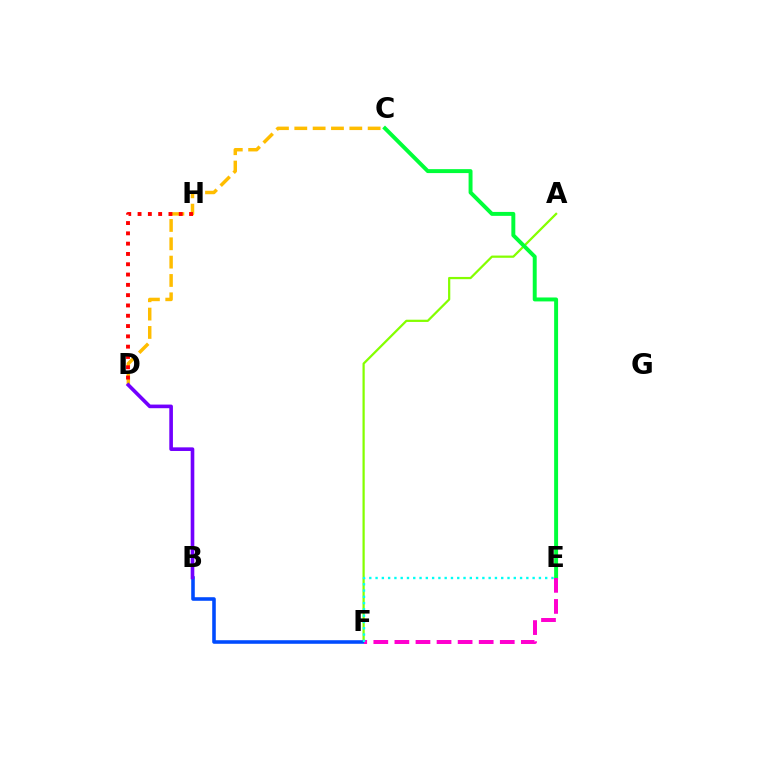{('C', 'D'): [{'color': '#ffbd00', 'line_style': 'dashed', 'thickness': 2.49}], ('A', 'F'): [{'color': '#84ff00', 'line_style': 'solid', 'thickness': 1.61}], ('B', 'F'): [{'color': '#004bff', 'line_style': 'solid', 'thickness': 2.57}], ('C', 'E'): [{'color': '#00ff39', 'line_style': 'solid', 'thickness': 2.84}], ('D', 'H'): [{'color': '#ff0000', 'line_style': 'dotted', 'thickness': 2.8}], ('E', 'F'): [{'color': '#ff00cf', 'line_style': 'dashed', 'thickness': 2.86}, {'color': '#00fff6', 'line_style': 'dotted', 'thickness': 1.71}], ('B', 'D'): [{'color': '#7200ff', 'line_style': 'solid', 'thickness': 2.62}]}